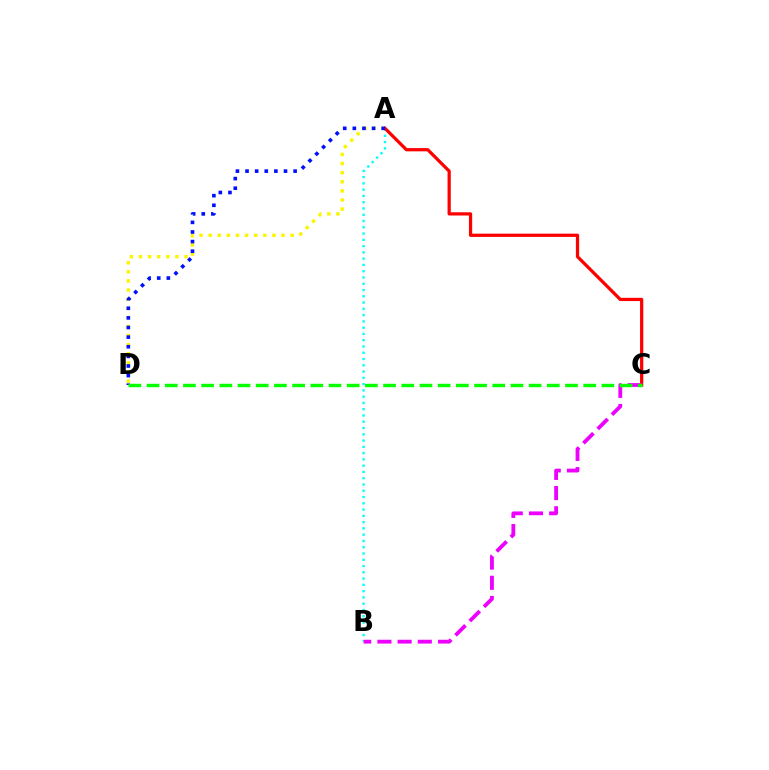{('A', 'B'): [{'color': '#00fff6', 'line_style': 'dotted', 'thickness': 1.7}], ('A', 'D'): [{'color': '#fcf500', 'line_style': 'dotted', 'thickness': 2.47}, {'color': '#0010ff', 'line_style': 'dotted', 'thickness': 2.61}], ('A', 'C'): [{'color': '#ff0000', 'line_style': 'solid', 'thickness': 2.33}], ('B', 'C'): [{'color': '#ee00ff', 'line_style': 'dashed', 'thickness': 2.74}], ('C', 'D'): [{'color': '#08ff00', 'line_style': 'dashed', 'thickness': 2.47}]}